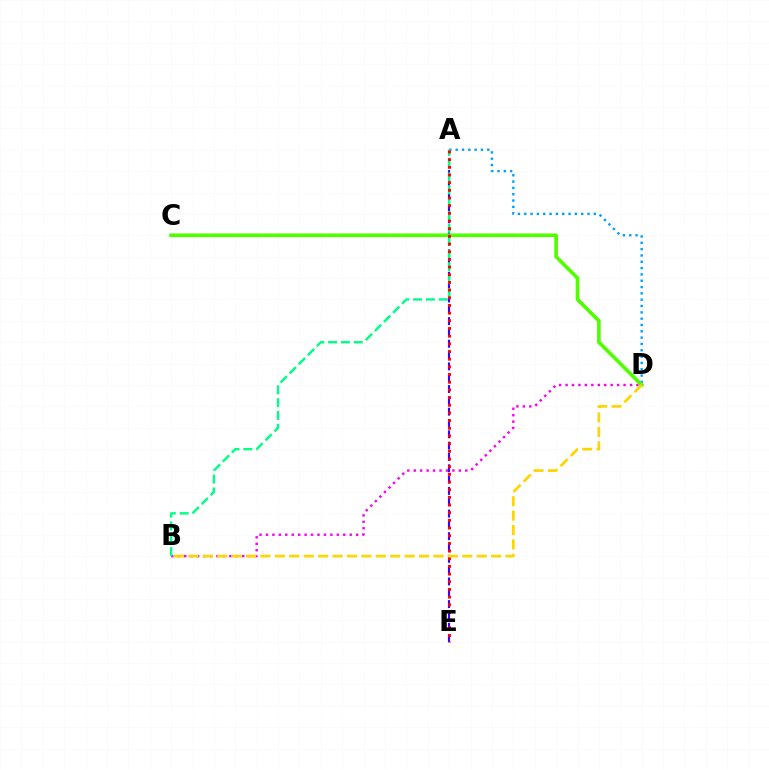{('A', 'D'): [{'color': '#009eff', 'line_style': 'dotted', 'thickness': 1.72}], ('A', 'E'): [{'color': '#3700ff', 'line_style': 'dashed', 'thickness': 1.54}, {'color': '#ff0000', 'line_style': 'dotted', 'thickness': 2.09}], ('B', 'D'): [{'color': '#ff00ed', 'line_style': 'dotted', 'thickness': 1.75}, {'color': '#ffd500', 'line_style': 'dashed', 'thickness': 1.96}], ('C', 'D'): [{'color': '#4fff00', 'line_style': 'solid', 'thickness': 2.62}], ('A', 'B'): [{'color': '#00ff86', 'line_style': 'dashed', 'thickness': 1.74}]}